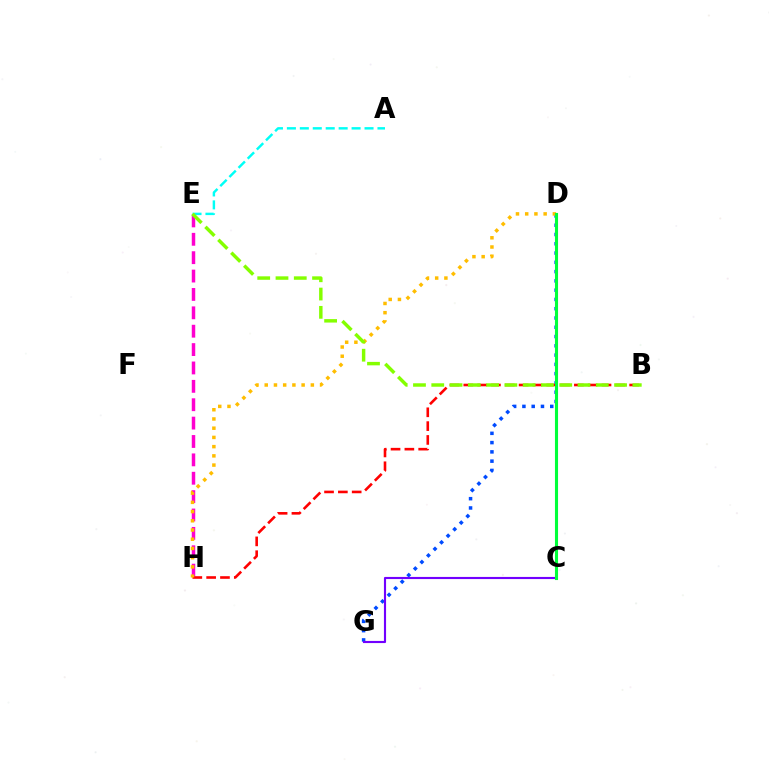{('D', 'G'): [{'color': '#004bff', 'line_style': 'dotted', 'thickness': 2.52}], ('E', 'H'): [{'color': '#ff00cf', 'line_style': 'dashed', 'thickness': 2.5}], ('A', 'E'): [{'color': '#00fff6', 'line_style': 'dashed', 'thickness': 1.76}], ('B', 'H'): [{'color': '#ff0000', 'line_style': 'dashed', 'thickness': 1.88}], ('D', 'H'): [{'color': '#ffbd00', 'line_style': 'dotted', 'thickness': 2.51}], ('C', 'G'): [{'color': '#7200ff', 'line_style': 'solid', 'thickness': 1.53}], ('B', 'E'): [{'color': '#84ff00', 'line_style': 'dashed', 'thickness': 2.48}], ('C', 'D'): [{'color': '#00ff39', 'line_style': 'solid', 'thickness': 2.23}]}